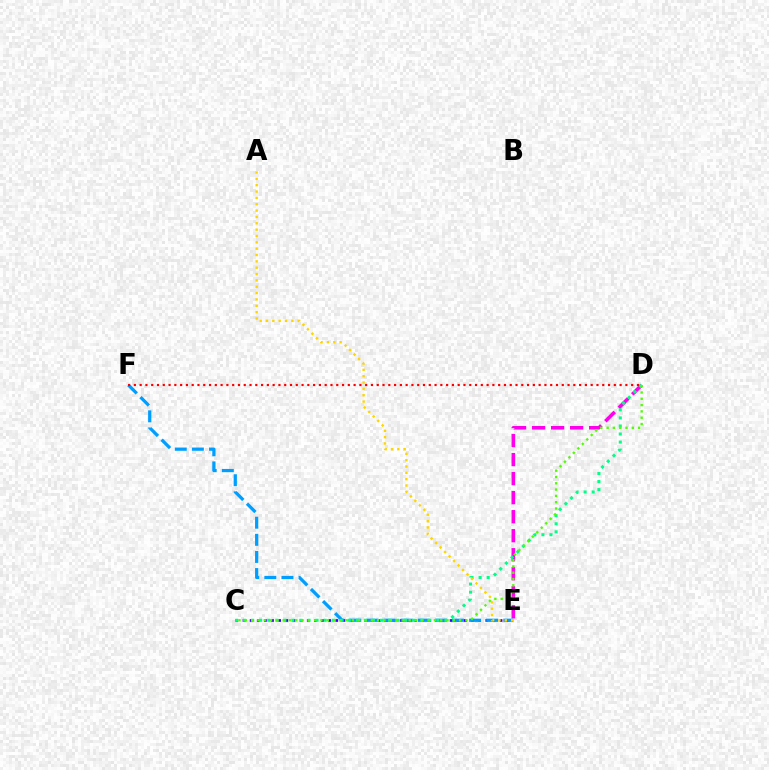{('D', 'E'): [{'color': '#ff00ed', 'line_style': 'dashed', 'thickness': 2.58}], ('C', 'E'): [{'color': '#3700ff', 'line_style': 'dotted', 'thickness': 1.94}], ('E', 'F'): [{'color': '#009eff', 'line_style': 'dashed', 'thickness': 2.32}], ('C', 'D'): [{'color': '#00ff86', 'line_style': 'dotted', 'thickness': 2.19}, {'color': '#4fff00', 'line_style': 'dotted', 'thickness': 1.71}], ('A', 'E'): [{'color': '#ffd500', 'line_style': 'dotted', 'thickness': 1.72}], ('D', 'F'): [{'color': '#ff0000', 'line_style': 'dotted', 'thickness': 1.57}]}